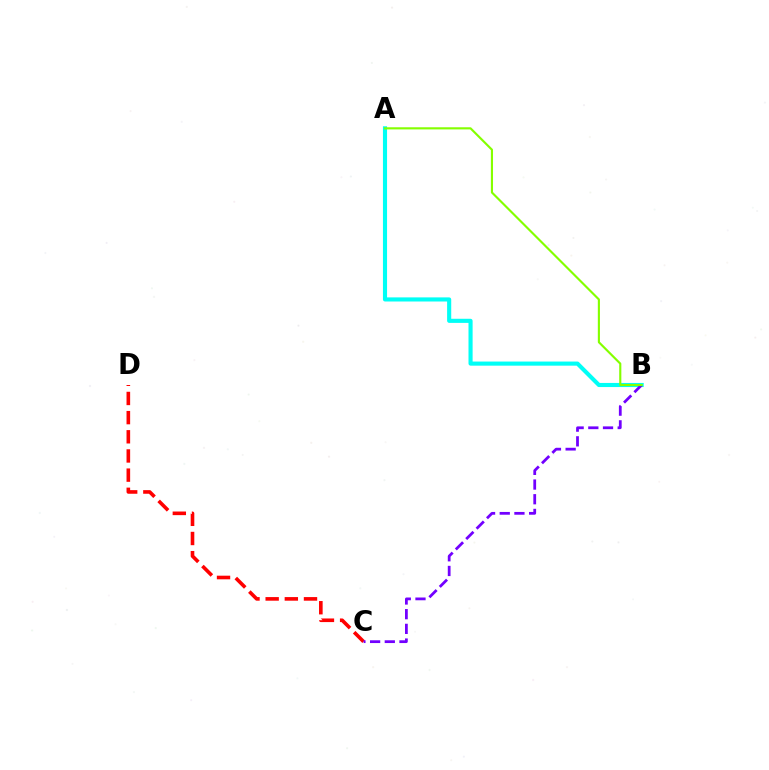{('A', 'B'): [{'color': '#00fff6', 'line_style': 'solid', 'thickness': 2.96}, {'color': '#84ff00', 'line_style': 'solid', 'thickness': 1.54}], ('C', 'D'): [{'color': '#ff0000', 'line_style': 'dashed', 'thickness': 2.6}], ('B', 'C'): [{'color': '#7200ff', 'line_style': 'dashed', 'thickness': 2.0}]}